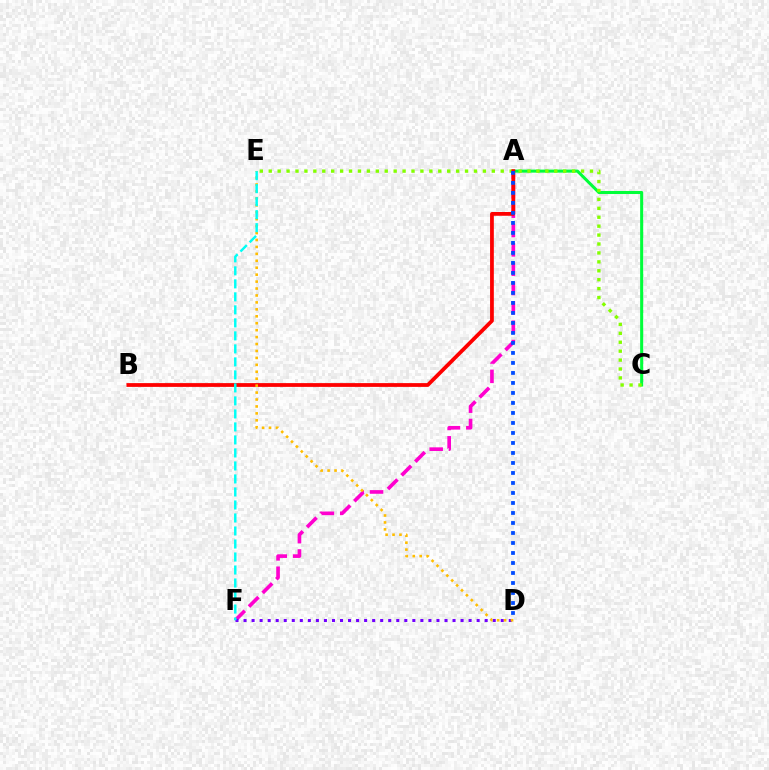{('A', 'F'): [{'color': '#ff00cf', 'line_style': 'dashed', 'thickness': 2.63}], ('A', 'C'): [{'color': '#00ff39', 'line_style': 'solid', 'thickness': 2.19}], ('C', 'E'): [{'color': '#84ff00', 'line_style': 'dotted', 'thickness': 2.42}], ('D', 'F'): [{'color': '#7200ff', 'line_style': 'dotted', 'thickness': 2.18}], ('A', 'B'): [{'color': '#ff0000', 'line_style': 'solid', 'thickness': 2.71}], ('A', 'D'): [{'color': '#004bff', 'line_style': 'dotted', 'thickness': 2.72}], ('D', 'E'): [{'color': '#ffbd00', 'line_style': 'dotted', 'thickness': 1.88}], ('E', 'F'): [{'color': '#00fff6', 'line_style': 'dashed', 'thickness': 1.77}]}